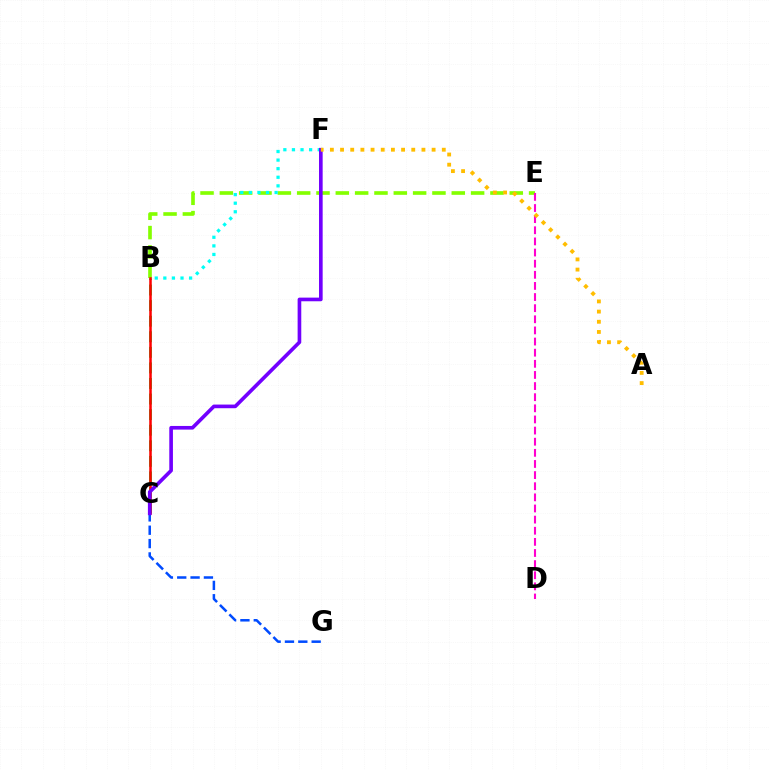{('B', 'E'): [{'color': '#84ff00', 'line_style': 'dashed', 'thickness': 2.63}], ('B', 'C'): [{'color': '#00ff39', 'line_style': 'dashed', 'thickness': 2.12}, {'color': '#ff0000', 'line_style': 'solid', 'thickness': 1.82}], ('B', 'F'): [{'color': '#00fff6', 'line_style': 'dotted', 'thickness': 2.33}], ('C', 'G'): [{'color': '#004bff', 'line_style': 'dashed', 'thickness': 1.81}], ('D', 'E'): [{'color': '#ff00cf', 'line_style': 'dashed', 'thickness': 1.51}], ('C', 'F'): [{'color': '#7200ff', 'line_style': 'solid', 'thickness': 2.63}], ('A', 'F'): [{'color': '#ffbd00', 'line_style': 'dotted', 'thickness': 2.76}]}